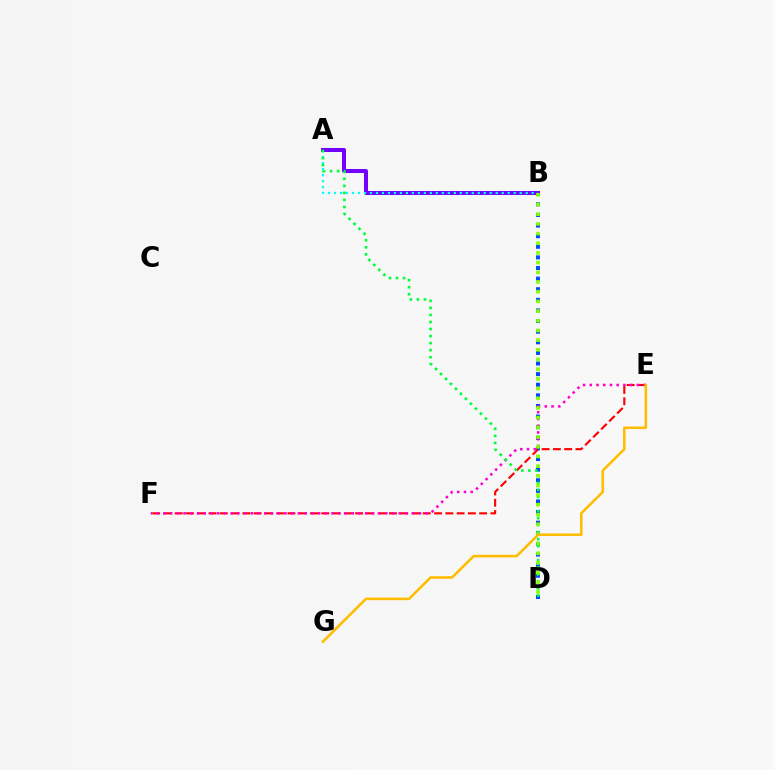{('B', 'D'): [{'color': '#004bff', 'line_style': 'dotted', 'thickness': 2.88}, {'color': '#84ff00', 'line_style': 'dotted', 'thickness': 2.63}], ('A', 'B'): [{'color': '#7200ff', 'line_style': 'solid', 'thickness': 2.89}, {'color': '#00fff6', 'line_style': 'dotted', 'thickness': 1.63}], ('E', 'F'): [{'color': '#ff0000', 'line_style': 'dashed', 'thickness': 1.53}, {'color': '#ff00cf', 'line_style': 'dotted', 'thickness': 1.83}], ('A', 'D'): [{'color': '#00ff39', 'line_style': 'dotted', 'thickness': 1.91}], ('E', 'G'): [{'color': '#ffbd00', 'line_style': 'solid', 'thickness': 1.85}]}